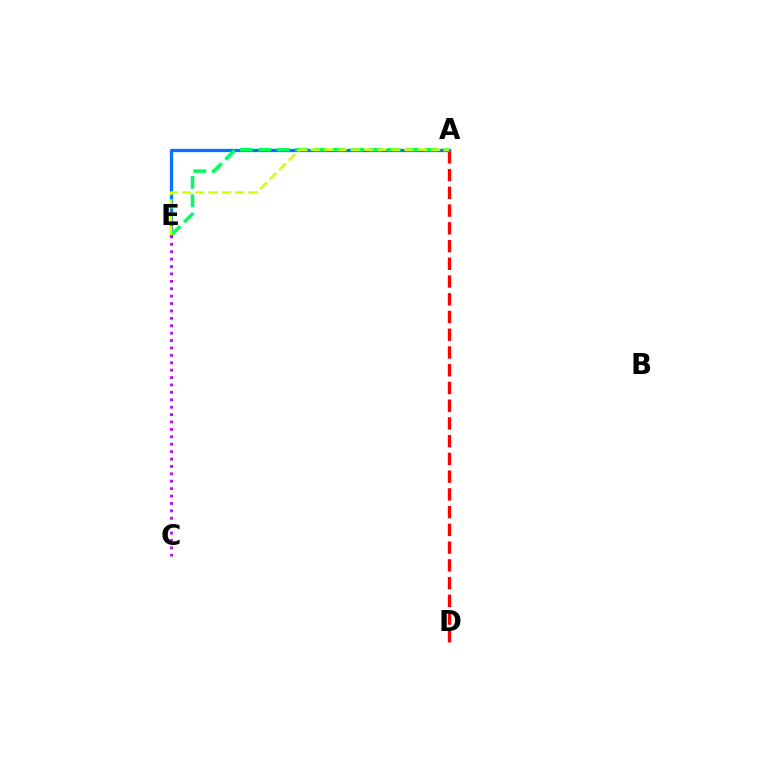{('A', 'D'): [{'color': '#ff0000', 'line_style': 'dashed', 'thickness': 2.41}], ('A', 'E'): [{'color': '#0074ff', 'line_style': 'solid', 'thickness': 2.35}, {'color': '#00ff5c', 'line_style': 'dashed', 'thickness': 2.51}, {'color': '#d1ff00', 'line_style': 'dashed', 'thickness': 1.81}], ('C', 'E'): [{'color': '#b900ff', 'line_style': 'dotted', 'thickness': 2.01}]}